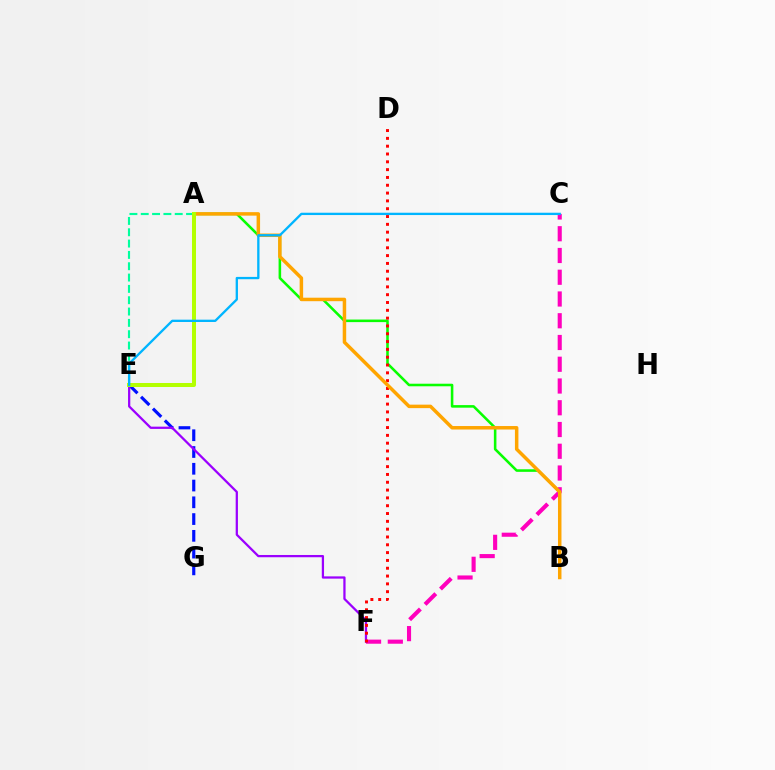{('C', 'F'): [{'color': '#ff00bd', 'line_style': 'dashed', 'thickness': 2.96}], ('A', 'B'): [{'color': '#08ff00', 'line_style': 'solid', 'thickness': 1.85}, {'color': '#ffa500', 'line_style': 'solid', 'thickness': 2.51}], ('E', 'G'): [{'color': '#0010ff', 'line_style': 'dashed', 'thickness': 2.28}], ('E', 'F'): [{'color': '#9b00ff', 'line_style': 'solid', 'thickness': 1.62}], ('A', 'E'): [{'color': '#00ff9d', 'line_style': 'dashed', 'thickness': 1.54}, {'color': '#b3ff00', 'line_style': 'solid', 'thickness': 2.88}], ('D', 'F'): [{'color': '#ff0000', 'line_style': 'dotted', 'thickness': 2.12}], ('C', 'E'): [{'color': '#00b5ff', 'line_style': 'solid', 'thickness': 1.67}]}